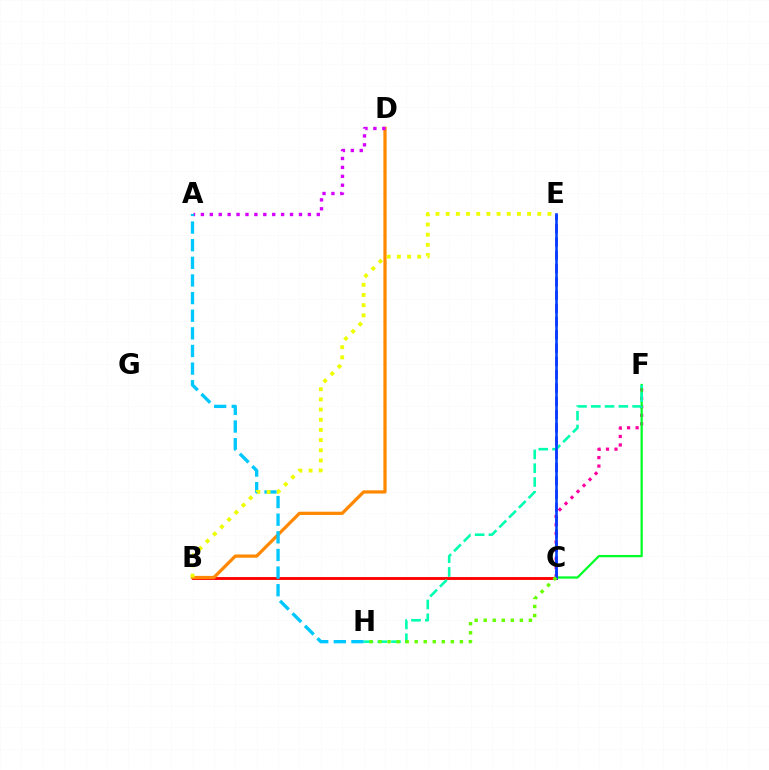{('C', 'F'): [{'color': '#ff00a0', 'line_style': 'dotted', 'thickness': 2.31}, {'color': '#00ff27', 'line_style': 'solid', 'thickness': 1.62}], ('B', 'C'): [{'color': '#ff0000', 'line_style': 'solid', 'thickness': 2.06}], ('C', 'E'): [{'color': '#4f00ff', 'line_style': 'dashed', 'thickness': 1.8}, {'color': '#003fff', 'line_style': 'solid', 'thickness': 1.86}], ('F', 'H'): [{'color': '#00ffaf', 'line_style': 'dashed', 'thickness': 1.87}], ('B', 'D'): [{'color': '#ff8800', 'line_style': 'solid', 'thickness': 2.33}], ('A', 'D'): [{'color': '#d600ff', 'line_style': 'dotted', 'thickness': 2.42}], ('A', 'H'): [{'color': '#00c7ff', 'line_style': 'dashed', 'thickness': 2.4}], ('B', 'E'): [{'color': '#eeff00', 'line_style': 'dotted', 'thickness': 2.76}], ('C', 'H'): [{'color': '#66ff00', 'line_style': 'dotted', 'thickness': 2.46}]}